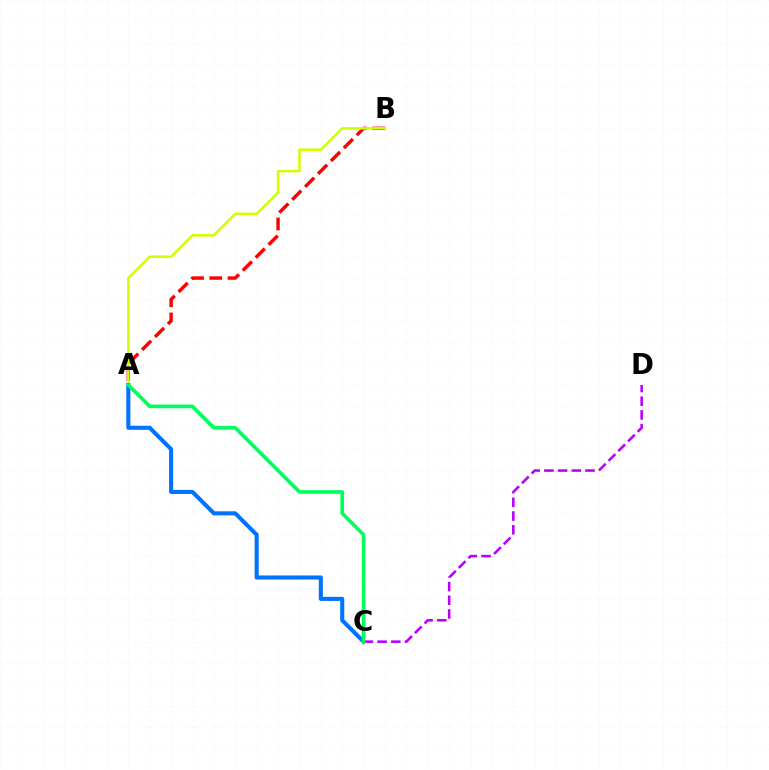{('A', 'B'): [{'color': '#ff0000', 'line_style': 'dashed', 'thickness': 2.48}, {'color': '#d1ff00', 'line_style': 'solid', 'thickness': 1.82}], ('A', 'C'): [{'color': '#0074ff', 'line_style': 'solid', 'thickness': 2.94}, {'color': '#00ff5c', 'line_style': 'solid', 'thickness': 2.63}], ('C', 'D'): [{'color': '#b900ff', 'line_style': 'dashed', 'thickness': 1.86}]}